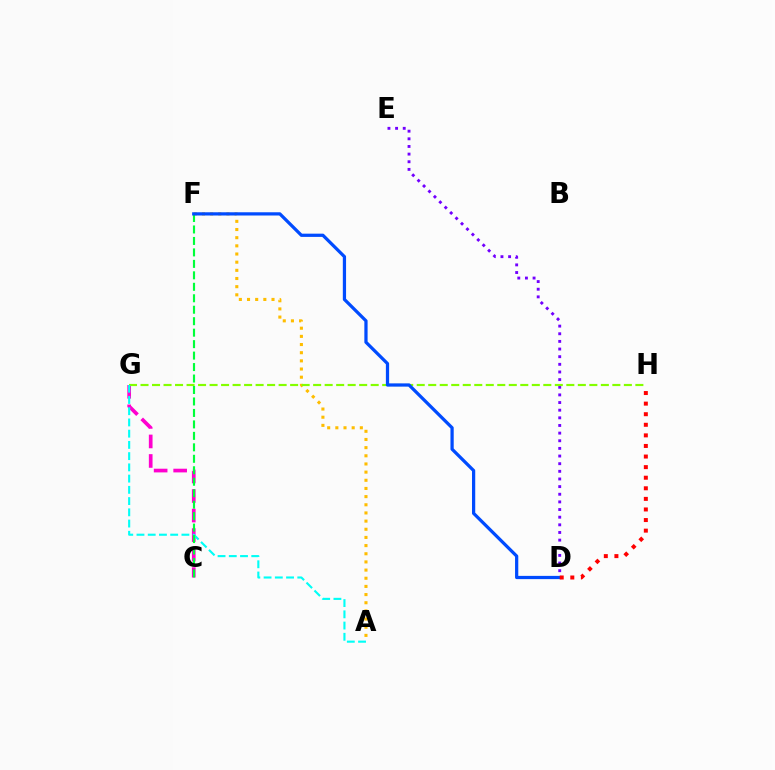{('D', 'E'): [{'color': '#7200ff', 'line_style': 'dotted', 'thickness': 2.08}], ('A', 'F'): [{'color': '#ffbd00', 'line_style': 'dotted', 'thickness': 2.22}], ('C', 'G'): [{'color': '#ff00cf', 'line_style': 'dashed', 'thickness': 2.65}], ('G', 'H'): [{'color': '#84ff00', 'line_style': 'dashed', 'thickness': 1.56}], ('A', 'G'): [{'color': '#00fff6', 'line_style': 'dashed', 'thickness': 1.53}], ('C', 'F'): [{'color': '#00ff39', 'line_style': 'dashed', 'thickness': 1.56}], ('D', 'F'): [{'color': '#004bff', 'line_style': 'solid', 'thickness': 2.33}], ('D', 'H'): [{'color': '#ff0000', 'line_style': 'dotted', 'thickness': 2.88}]}